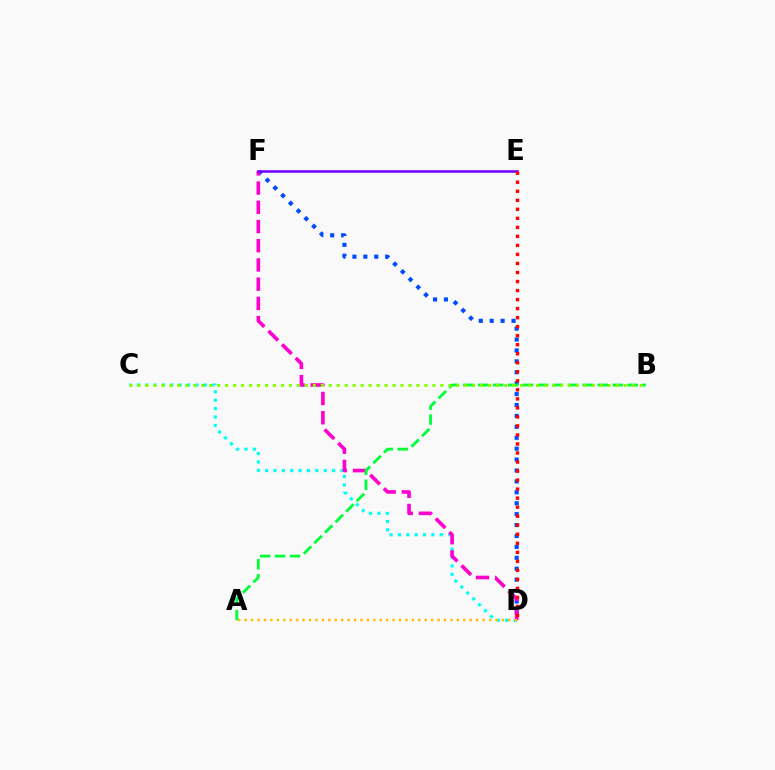{('C', 'D'): [{'color': '#00fff6', 'line_style': 'dotted', 'thickness': 2.28}], ('D', 'F'): [{'color': '#004bff', 'line_style': 'dotted', 'thickness': 2.97}, {'color': '#ff00cf', 'line_style': 'dashed', 'thickness': 2.61}], ('A', 'D'): [{'color': '#ffbd00', 'line_style': 'dotted', 'thickness': 1.75}], ('A', 'B'): [{'color': '#00ff39', 'line_style': 'dashed', 'thickness': 2.03}], ('E', 'F'): [{'color': '#7200ff', 'line_style': 'solid', 'thickness': 1.84}], ('B', 'C'): [{'color': '#84ff00', 'line_style': 'dotted', 'thickness': 2.17}], ('D', 'E'): [{'color': '#ff0000', 'line_style': 'dotted', 'thickness': 2.45}]}